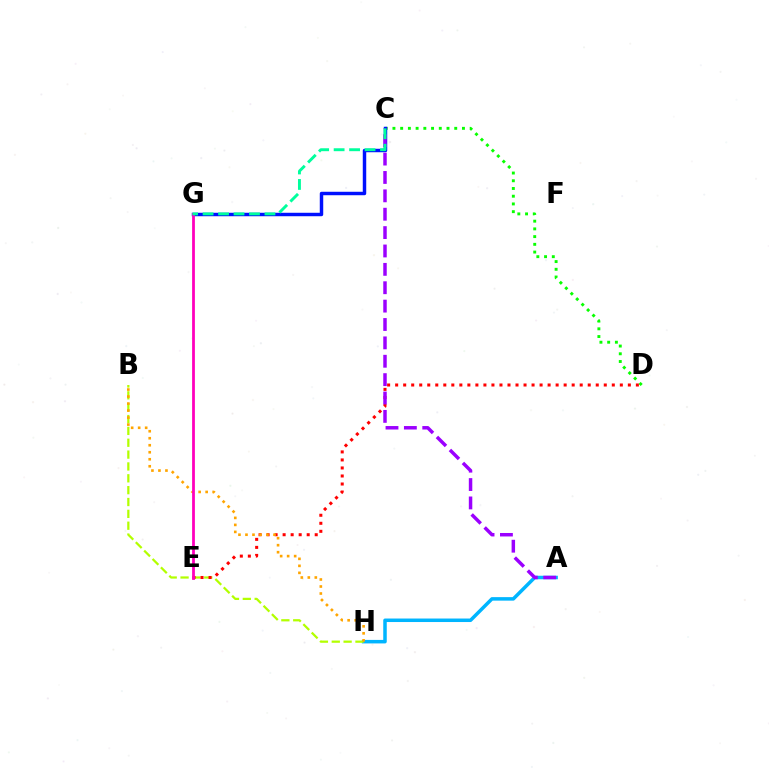{('C', 'D'): [{'color': '#08ff00', 'line_style': 'dotted', 'thickness': 2.1}], ('A', 'H'): [{'color': '#00b5ff', 'line_style': 'solid', 'thickness': 2.53}], ('B', 'H'): [{'color': '#b3ff00', 'line_style': 'dashed', 'thickness': 1.61}, {'color': '#ffa500', 'line_style': 'dotted', 'thickness': 1.9}], ('D', 'E'): [{'color': '#ff0000', 'line_style': 'dotted', 'thickness': 2.18}], ('C', 'G'): [{'color': '#0010ff', 'line_style': 'solid', 'thickness': 2.49}, {'color': '#00ff9d', 'line_style': 'dashed', 'thickness': 2.1}], ('A', 'C'): [{'color': '#9b00ff', 'line_style': 'dashed', 'thickness': 2.5}], ('E', 'G'): [{'color': '#ff00bd', 'line_style': 'solid', 'thickness': 2.0}]}